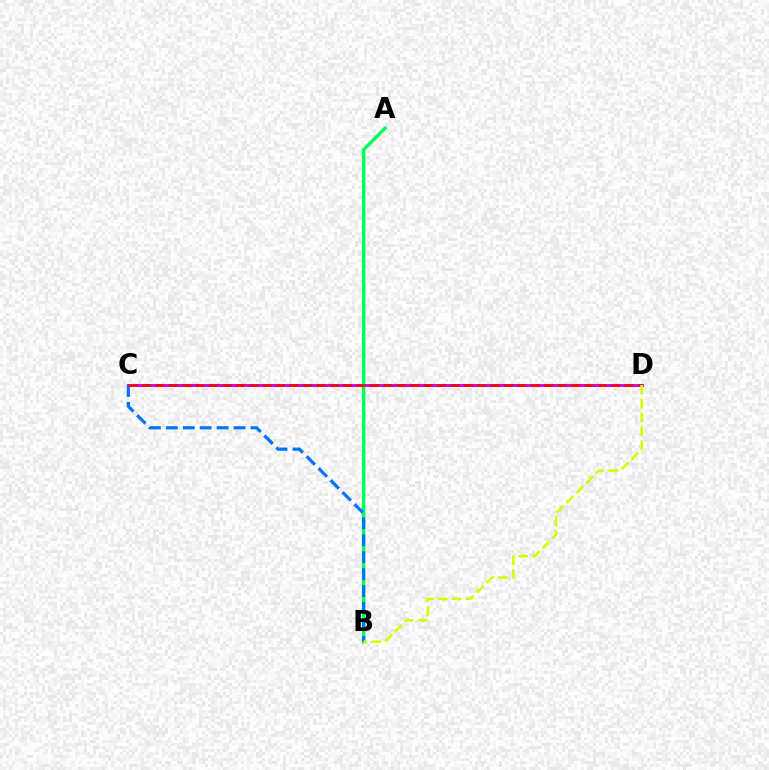{('C', 'D'): [{'color': '#b900ff', 'line_style': 'solid', 'thickness': 2.01}, {'color': '#ff0000', 'line_style': 'dashed', 'thickness': 1.82}], ('A', 'B'): [{'color': '#00ff5c', 'line_style': 'solid', 'thickness': 2.5}], ('B', 'C'): [{'color': '#0074ff', 'line_style': 'dashed', 'thickness': 2.3}], ('B', 'D'): [{'color': '#d1ff00', 'line_style': 'dashed', 'thickness': 1.88}]}